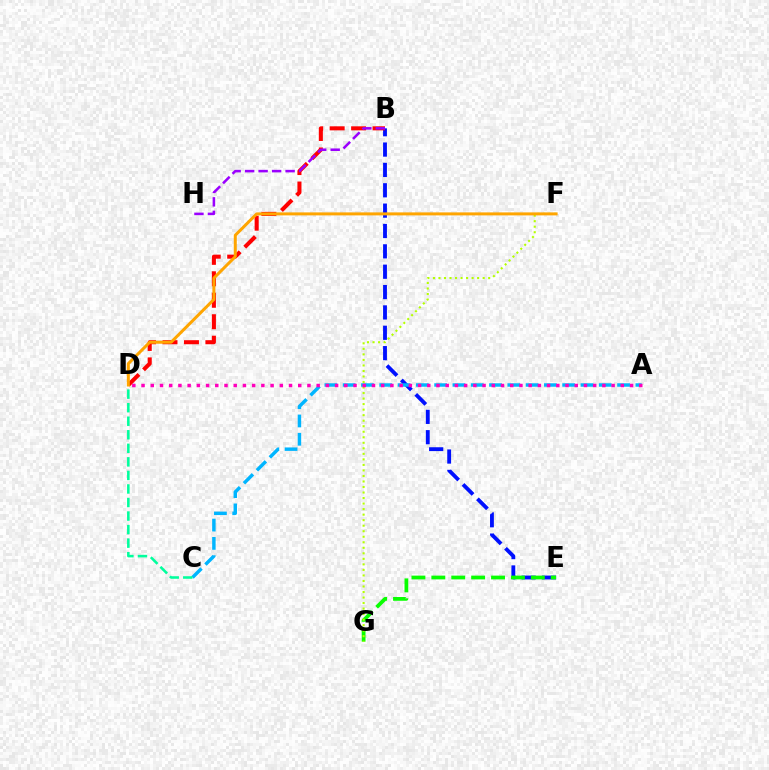{('B', 'E'): [{'color': '#0010ff', 'line_style': 'dashed', 'thickness': 2.77}], ('E', 'G'): [{'color': '#08ff00', 'line_style': 'dashed', 'thickness': 2.7}], ('A', 'C'): [{'color': '#00b5ff', 'line_style': 'dashed', 'thickness': 2.49}], ('B', 'D'): [{'color': '#ff0000', 'line_style': 'dashed', 'thickness': 2.92}], ('F', 'G'): [{'color': '#b3ff00', 'line_style': 'dotted', 'thickness': 1.5}], ('B', 'H'): [{'color': '#9b00ff', 'line_style': 'dashed', 'thickness': 1.83}], ('C', 'D'): [{'color': '#00ff9d', 'line_style': 'dashed', 'thickness': 1.84}], ('D', 'F'): [{'color': '#ffa500', 'line_style': 'solid', 'thickness': 2.16}], ('A', 'D'): [{'color': '#ff00bd', 'line_style': 'dotted', 'thickness': 2.5}]}